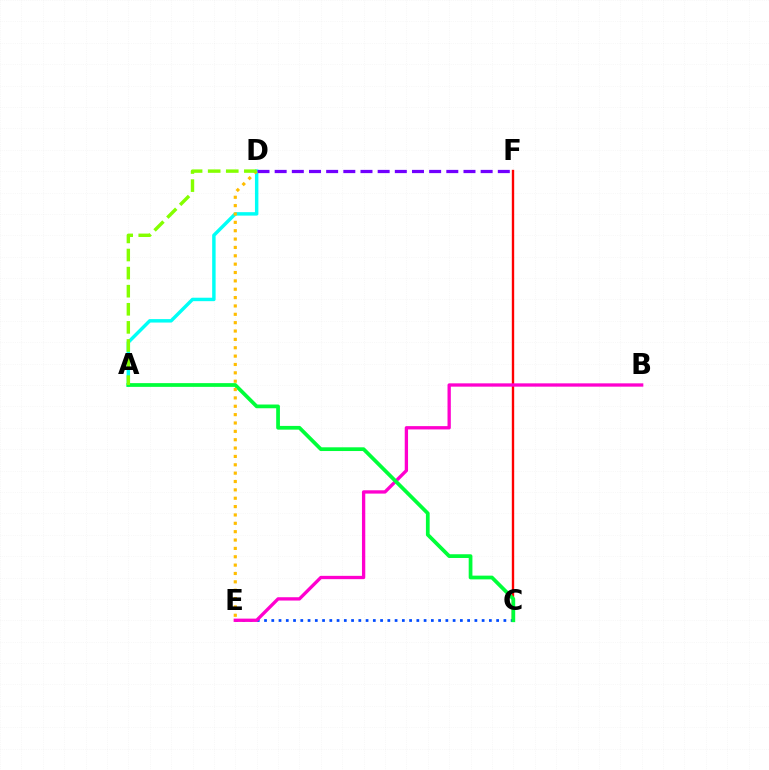{('A', 'D'): [{'color': '#00fff6', 'line_style': 'solid', 'thickness': 2.48}, {'color': '#84ff00', 'line_style': 'dashed', 'thickness': 2.46}], ('C', 'E'): [{'color': '#004bff', 'line_style': 'dotted', 'thickness': 1.97}], ('C', 'F'): [{'color': '#ff0000', 'line_style': 'solid', 'thickness': 1.7}], ('B', 'E'): [{'color': '#ff00cf', 'line_style': 'solid', 'thickness': 2.39}], ('A', 'C'): [{'color': '#00ff39', 'line_style': 'solid', 'thickness': 2.69}], ('D', 'F'): [{'color': '#7200ff', 'line_style': 'dashed', 'thickness': 2.33}], ('D', 'E'): [{'color': '#ffbd00', 'line_style': 'dotted', 'thickness': 2.27}]}